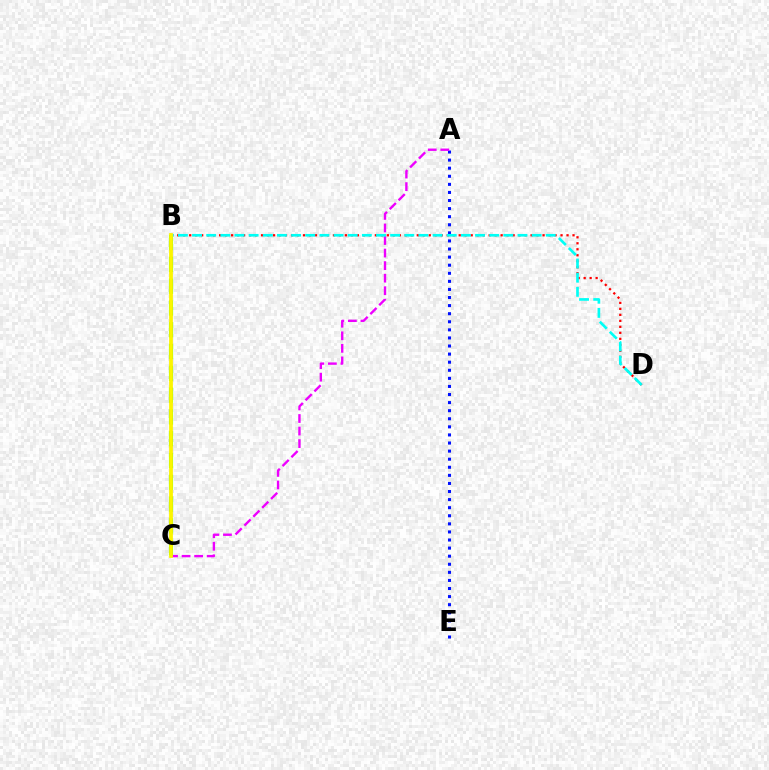{('B', 'D'): [{'color': '#ff0000', 'line_style': 'dotted', 'thickness': 1.63}, {'color': '#00fff6', 'line_style': 'dashed', 'thickness': 1.92}], ('A', 'E'): [{'color': '#0010ff', 'line_style': 'dotted', 'thickness': 2.2}], ('A', 'C'): [{'color': '#ee00ff', 'line_style': 'dashed', 'thickness': 1.71}], ('B', 'C'): [{'color': '#08ff00', 'line_style': 'dashed', 'thickness': 2.96}, {'color': '#fcf500', 'line_style': 'solid', 'thickness': 2.72}]}